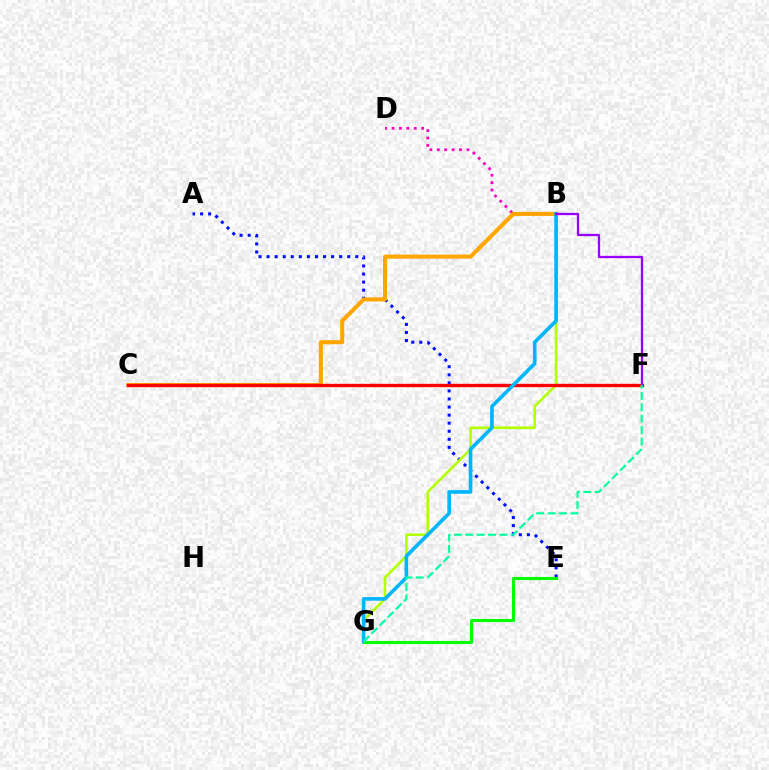{('A', 'E'): [{'color': '#0010ff', 'line_style': 'dotted', 'thickness': 2.19}], ('B', 'G'): [{'color': '#b3ff00', 'line_style': 'solid', 'thickness': 1.87}, {'color': '#00b5ff', 'line_style': 'solid', 'thickness': 2.61}], ('B', 'D'): [{'color': '#ff00bd', 'line_style': 'dotted', 'thickness': 2.01}], ('B', 'C'): [{'color': '#ffa500', 'line_style': 'solid', 'thickness': 2.92}], ('C', 'F'): [{'color': '#ff0000', 'line_style': 'solid', 'thickness': 2.41}], ('B', 'F'): [{'color': '#9b00ff', 'line_style': 'solid', 'thickness': 1.65}], ('E', 'G'): [{'color': '#08ff00', 'line_style': 'solid', 'thickness': 2.2}], ('F', 'G'): [{'color': '#00ff9d', 'line_style': 'dashed', 'thickness': 1.55}]}